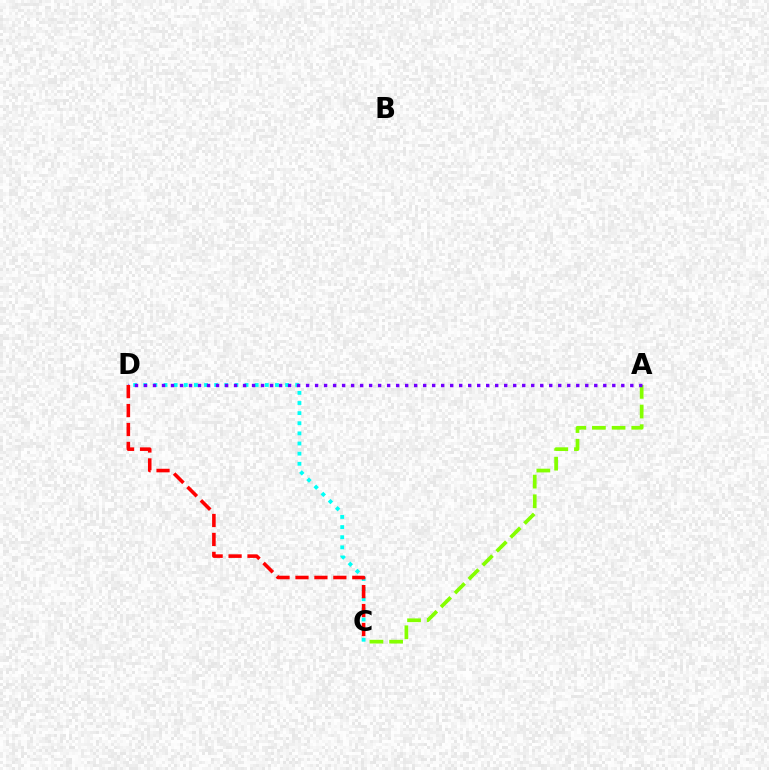{('A', 'C'): [{'color': '#84ff00', 'line_style': 'dashed', 'thickness': 2.67}], ('C', 'D'): [{'color': '#00fff6', 'line_style': 'dotted', 'thickness': 2.75}, {'color': '#ff0000', 'line_style': 'dashed', 'thickness': 2.57}], ('A', 'D'): [{'color': '#7200ff', 'line_style': 'dotted', 'thickness': 2.45}]}